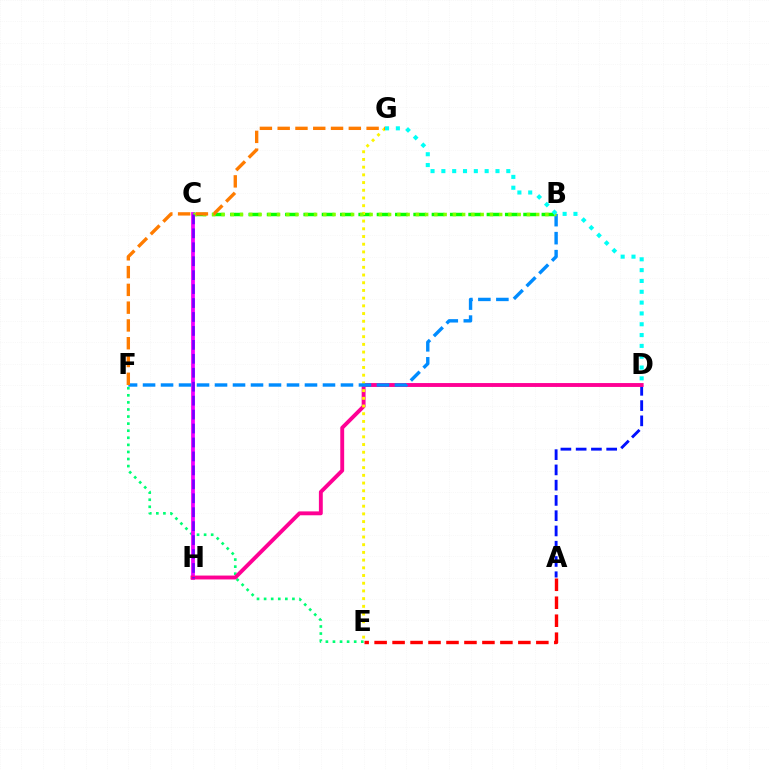{('E', 'F'): [{'color': '#00ff74', 'line_style': 'dotted', 'thickness': 1.92}], ('A', 'D'): [{'color': '#0010ff', 'line_style': 'dashed', 'thickness': 2.07}], ('C', 'H'): [{'color': '#ee00ff', 'line_style': 'solid', 'thickness': 2.71}, {'color': '#7200ff', 'line_style': 'dashed', 'thickness': 1.89}], ('D', 'H'): [{'color': '#ff0094', 'line_style': 'solid', 'thickness': 2.8}], ('B', 'C'): [{'color': '#08ff00', 'line_style': 'dashed', 'thickness': 2.49}, {'color': '#84ff00', 'line_style': 'dotted', 'thickness': 2.51}], ('E', 'G'): [{'color': '#fcf500', 'line_style': 'dotted', 'thickness': 2.09}], ('B', 'F'): [{'color': '#008cff', 'line_style': 'dashed', 'thickness': 2.44}], ('F', 'G'): [{'color': '#ff7c00', 'line_style': 'dashed', 'thickness': 2.42}], ('D', 'G'): [{'color': '#00fff6', 'line_style': 'dotted', 'thickness': 2.94}], ('A', 'E'): [{'color': '#ff0000', 'line_style': 'dashed', 'thickness': 2.44}]}